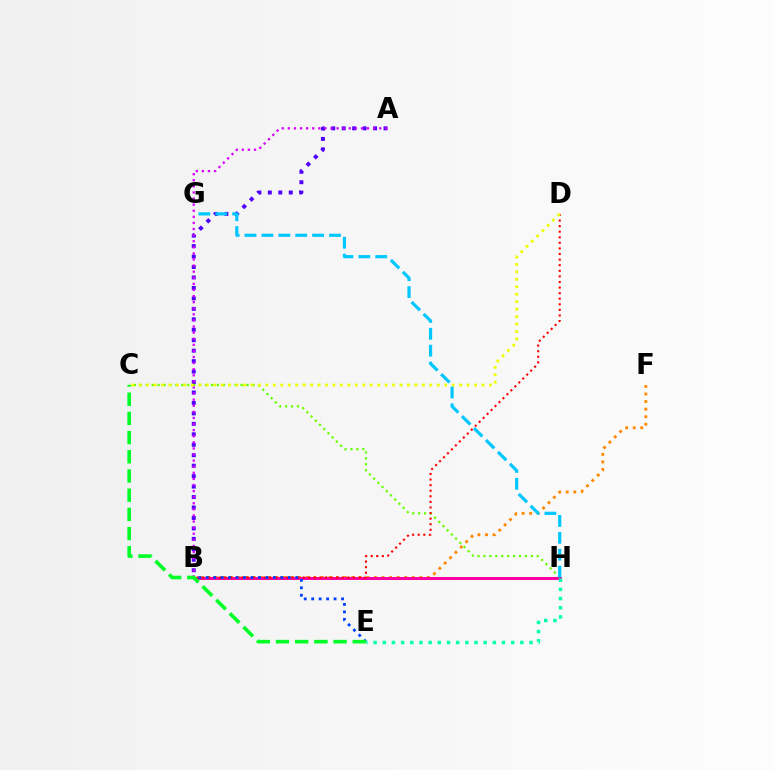{('B', 'F'): [{'color': '#ff8800', 'line_style': 'dotted', 'thickness': 2.06}], ('C', 'H'): [{'color': '#66ff00', 'line_style': 'dotted', 'thickness': 1.61}], ('B', 'H'): [{'color': '#ff00a0', 'line_style': 'solid', 'thickness': 2.15}], ('A', 'B'): [{'color': '#4f00ff', 'line_style': 'dotted', 'thickness': 2.84}, {'color': '#d600ff', 'line_style': 'dotted', 'thickness': 1.66}], ('B', 'D'): [{'color': '#ff0000', 'line_style': 'dotted', 'thickness': 1.52}], ('B', 'E'): [{'color': '#003fff', 'line_style': 'dotted', 'thickness': 2.03}], ('E', 'H'): [{'color': '#00ffaf', 'line_style': 'dotted', 'thickness': 2.49}], ('G', 'H'): [{'color': '#00c7ff', 'line_style': 'dashed', 'thickness': 2.3}], ('C', 'D'): [{'color': '#eeff00', 'line_style': 'dotted', 'thickness': 2.03}], ('C', 'E'): [{'color': '#00ff27', 'line_style': 'dashed', 'thickness': 2.61}]}